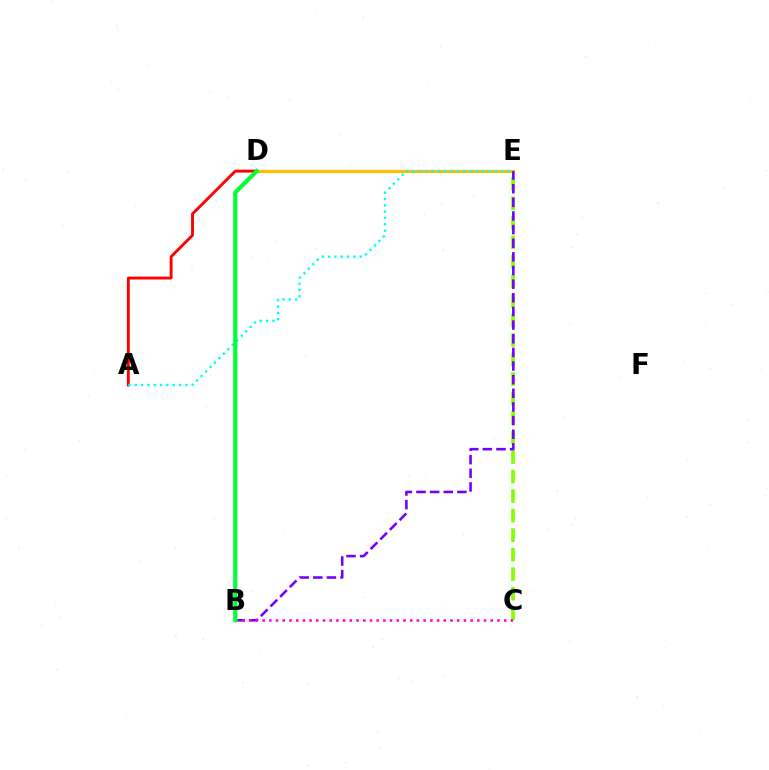{('C', 'E'): [{'color': '#84ff00', 'line_style': 'dashed', 'thickness': 2.65}], ('D', 'E'): [{'color': '#004bff', 'line_style': 'solid', 'thickness': 2.14}, {'color': '#ffbd00', 'line_style': 'solid', 'thickness': 2.28}], ('B', 'E'): [{'color': '#7200ff', 'line_style': 'dashed', 'thickness': 1.85}], ('B', 'C'): [{'color': '#ff00cf', 'line_style': 'dotted', 'thickness': 1.82}], ('A', 'D'): [{'color': '#ff0000', 'line_style': 'solid', 'thickness': 2.07}], ('A', 'E'): [{'color': '#00fff6', 'line_style': 'dotted', 'thickness': 1.72}], ('B', 'D'): [{'color': '#00ff39', 'line_style': 'solid', 'thickness': 2.98}]}